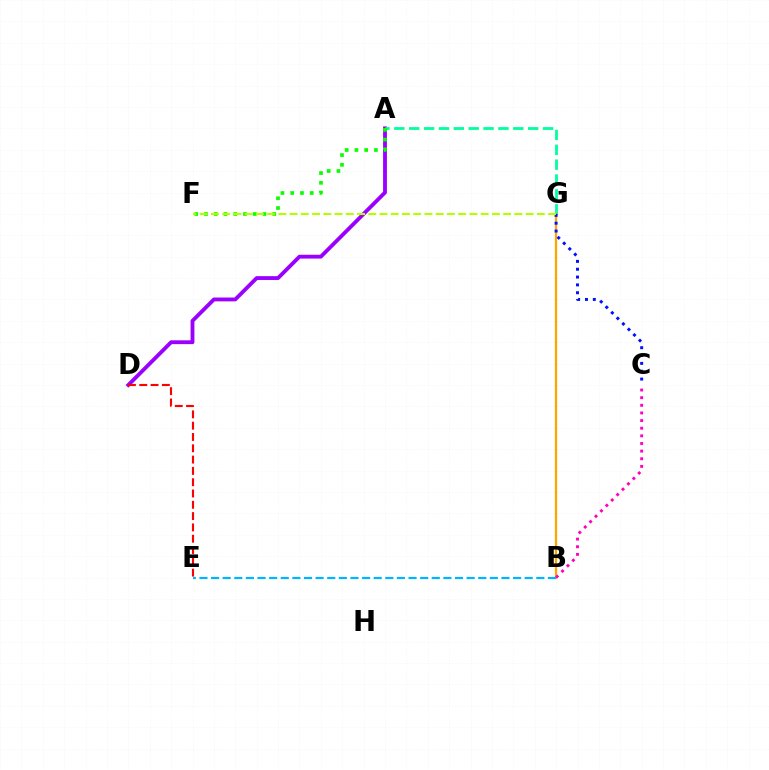{('A', 'D'): [{'color': '#9b00ff', 'line_style': 'solid', 'thickness': 2.76}], ('A', 'G'): [{'color': '#00ff9d', 'line_style': 'dashed', 'thickness': 2.02}], ('B', 'G'): [{'color': '#ffa500', 'line_style': 'solid', 'thickness': 1.62}], ('B', 'C'): [{'color': '#ff00bd', 'line_style': 'dotted', 'thickness': 2.07}], ('D', 'E'): [{'color': '#ff0000', 'line_style': 'dashed', 'thickness': 1.54}], ('C', 'G'): [{'color': '#0010ff', 'line_style': 'dotted', 'thickness': 2.13}], ('A', 'F'): [{'color': '#08ff00', 'line_style': 'dotted', 'thickness': 2.65}], ('B', 'E'): [{'color': '#00b5ff', 'line_style': 'dashed', 'thickness': 1.58}], ('F', 'G'): [{'color': '#b3ff00', 'line_style': 'dashed', 'thickness': 1.53}]}